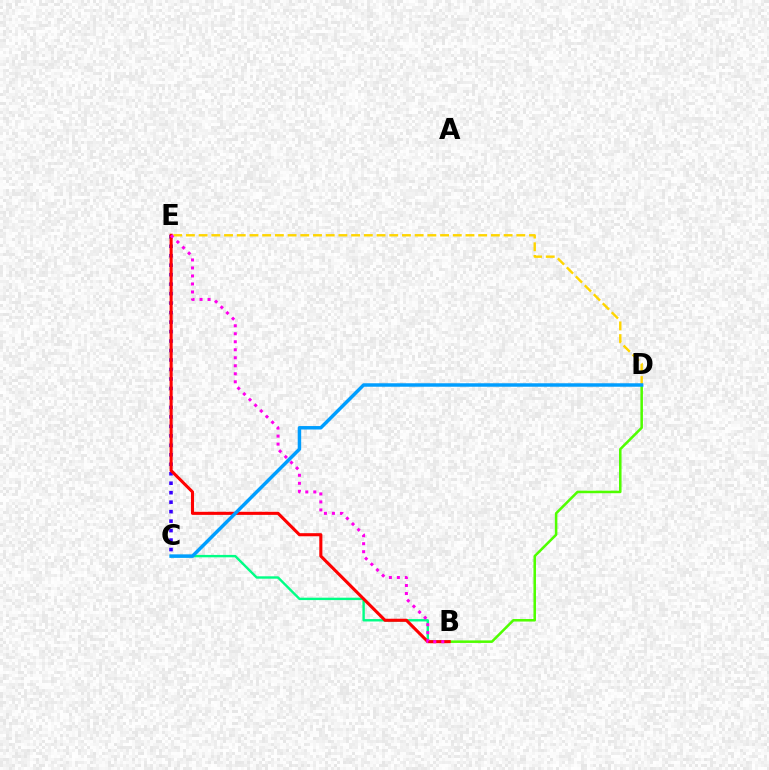{('B', 'C'): [{'color': '#00ff86', 'line_style': 'solid', 'thickness': 1.73}], ('C', 'E'): [{'color': '#3700ff', 'line_style': 'dotted', 'thickness': 2.58}], ('B', 'D'): [{'color': '#4fff00', 'line_style': 'solid', 'thickness': 1.82}], ('B', 'E'): [{'color': '#ff0000', 'line_style': 'solid', 'thickness': 2.22}, {'color': '#ff00ed', 'line_style': 'dotted', 'thickness': 2.17}], ('D', 'E'): [{'color': '#ffd500', 'line_style': 'dashed', 'thickness': 1.73}], ('C', 'D'): [{'color': '#009eff', 'line_style': 'solid', 'thickness': 2.5}]}